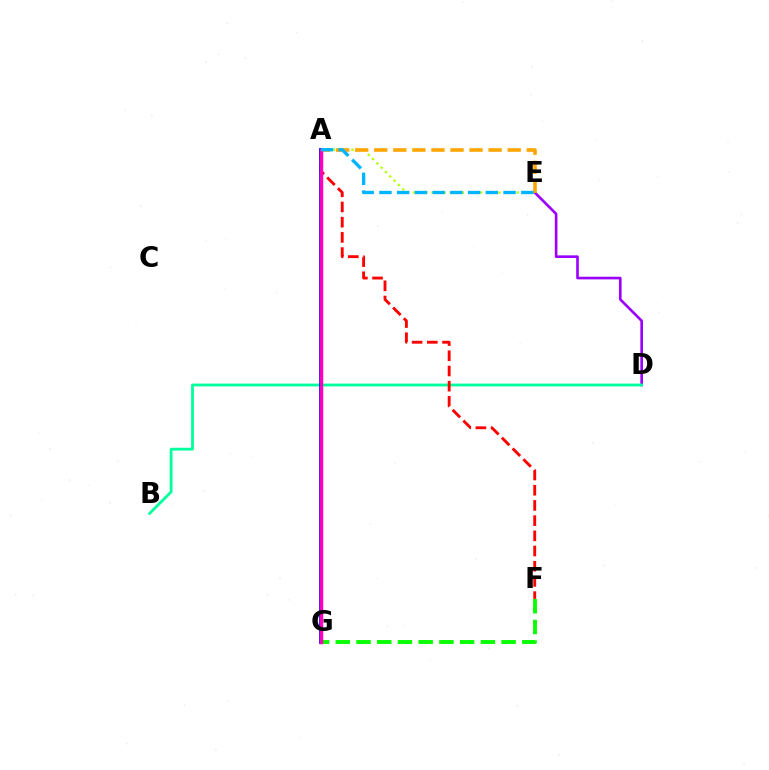{('D', 'E'): [{'color': '#9b00ff', 'line_style': 'solid', 'thickness': 1.9}], ('A', 'E'): [{'color': '#b3ff00', 'line_style': 'dotted', 'thickness': 1.66}, {'color': '#ffa500', 'line_style': 'dashed', 'thickness': 2.59}, {'color': '#00b5ff', 'line_style': 'dashed', 'thickness': 2.41}], ('B', 'D'): [{'color': '#00ff9d', 'line_style': 'solid', 'thickness': 2.02}], ('A', 'F'): [{'color': '#ff0000', 'line_style': 'dashed', 'thickness': 2.07}], ('A', 'G'): [{'color': '#0010ff', 'line_style': 'solid', 'thickness': 2.72}, {'color': '#ff00bd', 'line_style': 'solid', 'thickness': 2.51}], ('F', 'G'): [{'color': '#08ff00', 'line_style': 'dashed', 'thickness': 2.82}]}